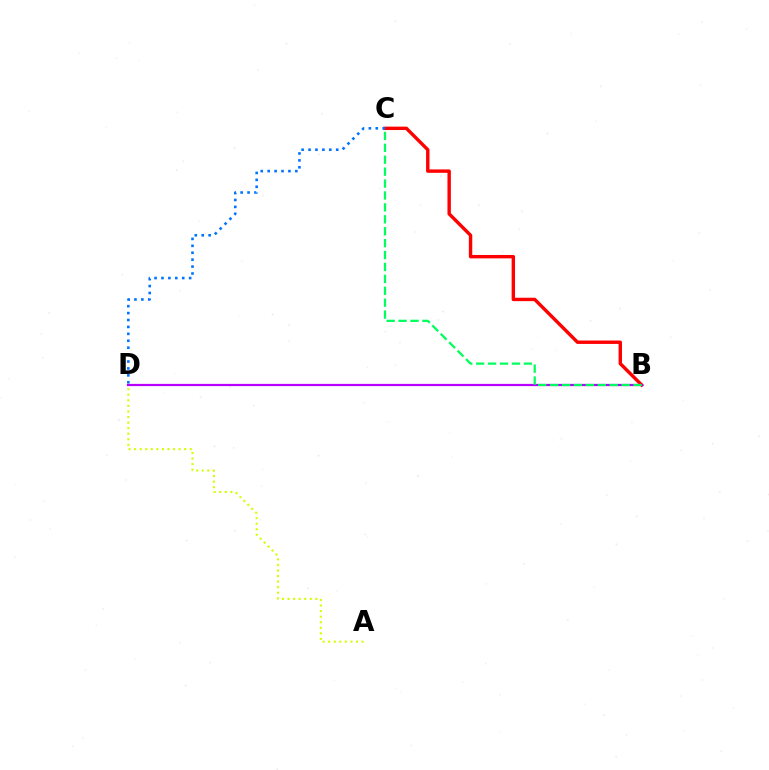{('B', 'C'): [{'color': '#ff0000', 'line_style': 'solid', 'thickness': 2.45}, {'color': '#00ff5c', 'line_style': 'dashed', 'thickness': 1.62}], ('A', 'D'): [{'color': '#d1ff00', 'line_style': 'dotted', 'thickness': 1.51}], ('C', 'D'): [{'color': '#0074ff', 'line_style': 'dotted', 'thickness': 1.88}], ('B', 'D'): [{'color': '#b900ff', 'line_style': 'solid', 'thickness': 1.6}]}